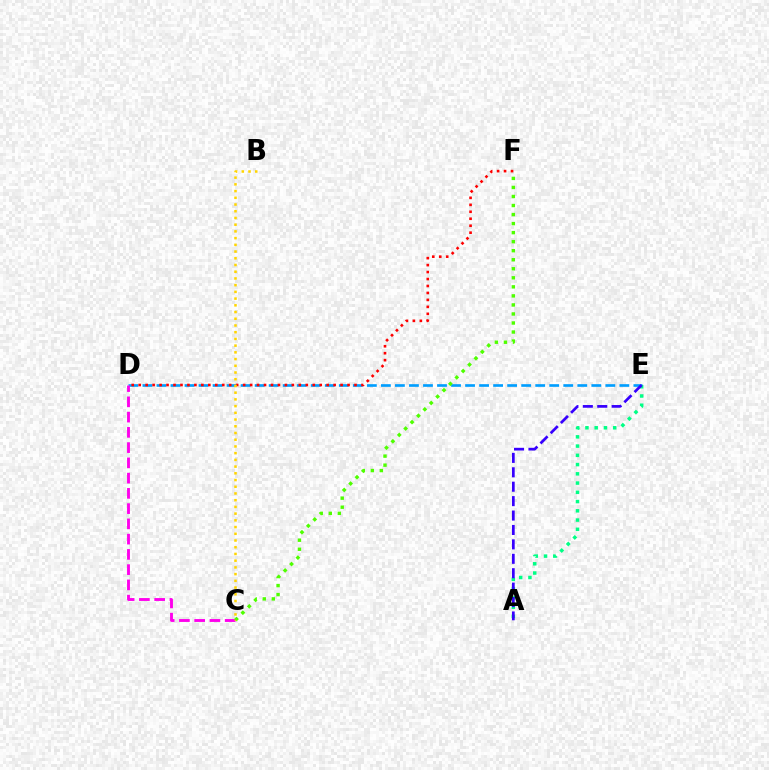{('D', 'E'): [{'color': '#009eff', 'line_style': 'dashed', 'thickness': 1.91}], ('D', 'F'): [{'color': '#ff0000', 'line_style': 'dotted', 'thickness': 1.89}], ('A', 'E'): [{'color': '#00ff86', 'line_style': 'dotted', 'thickness': 2.51}, {'color': '#3700ff', 'line_style': 'dashed', 'thickness': 1.96}], ('C', 'D'): [{'color': '#ff00ed', 'line_style': 'dashed', 'thickness': 2.07}], ('C', 'F'): [{'color': '#4fff00', 'line_style': 'dotted', 'thickness': 2.46}], ('B', 'C'): [{'color': '#ffd500', 'line_style': 'dotted', 'thickness': 1.83}]}